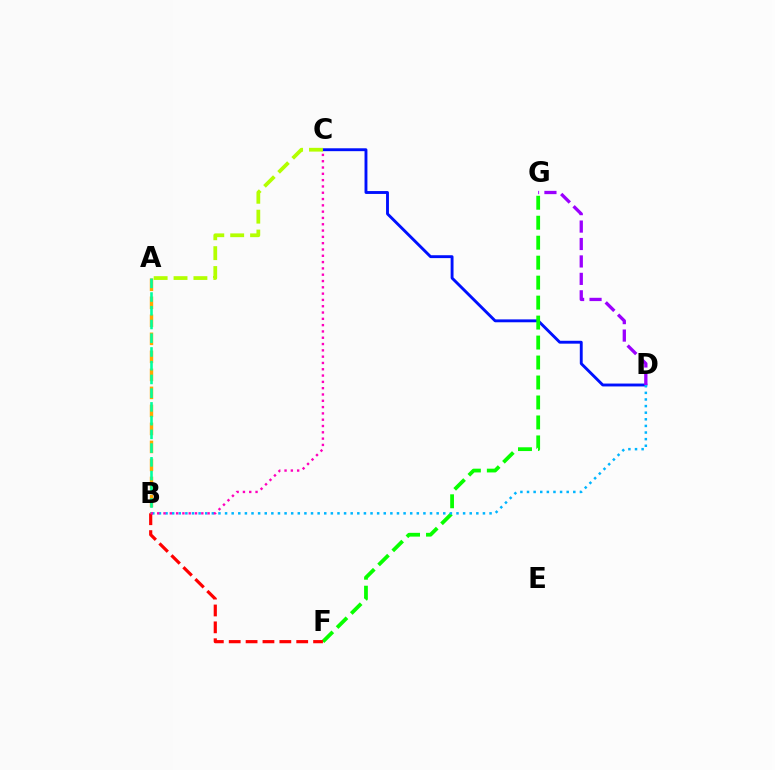{('A', 'B'): [{'color': '#ffa500', 'line_style': 'dashed', 'thickness': 2.45}, {'color': '#00ff9d', 'line_style': 'dashed', 'thickness': 1.87}], ('C', 'D'): [{'color': '#0010ff', 'line_style': 'solid', 'thickness': 2.08}], ('F', 'G'): [{'color': '#08ff00', 'line_style': 'dashed', 'thickness': 2.71}], ('B', 'D'): [{'color': '#00b5ff', 'line_style': 'dotted', 'thickness': 1.8}], ('B', 'F'): [{'color': '#ff0000', 'line_style': 'dashed', 'thickness': 2.29}], ('B', 'C'): [{'color': '#ff00bd', 'line_style': 'dotted', 'thickness': 1.71}], ('D', 'G'): [{'color': '#9b00ff', 'line_style': 'dashed', 'thickness': 2.37}], ('A', 'C'): [{'color': '#b3ff00', 'line_style': 'dashed', 'thickness': 2.7}]}